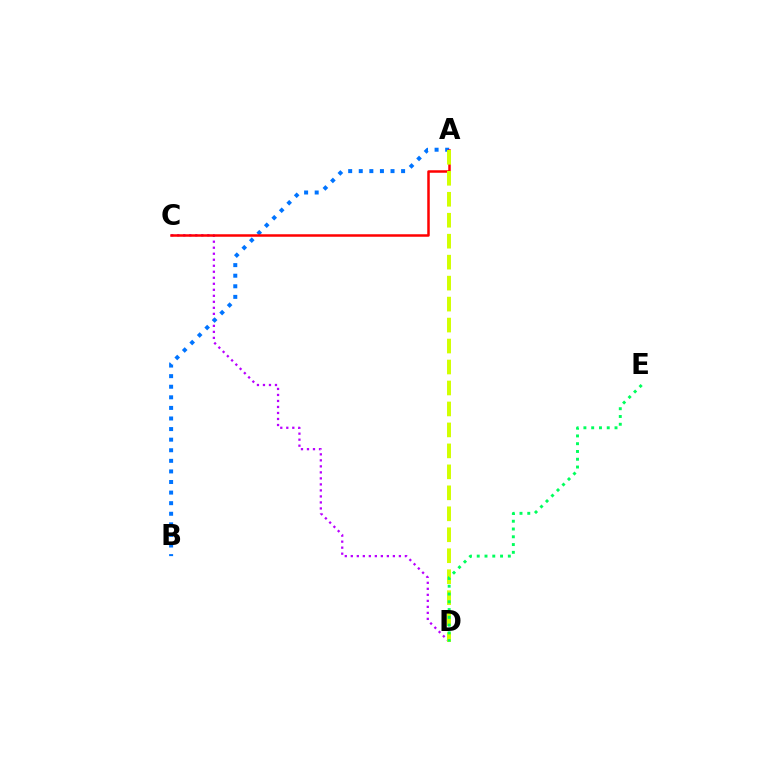{('C', 'D'): [{'color': '#b900ff', 'line_style': 'dotted', 'thickness': 1.63}], ('A', 'B'): [{'color': '#0074ff', 'line_style': 'dotted', 'thickness': 2.88}], ('A', 'C'): [{'color': '#ff0000', 'line_style': 'solid', 'thickness': 1.8}], ('A', 'D'): [{'color': '#d1ff00', 'line_style': 'dashed', 'thickness': 2.85}], ('D', 'E'): [{'color': '#00ff5c', 'line_style': 'dotted', 'thickness': 2.11}]}